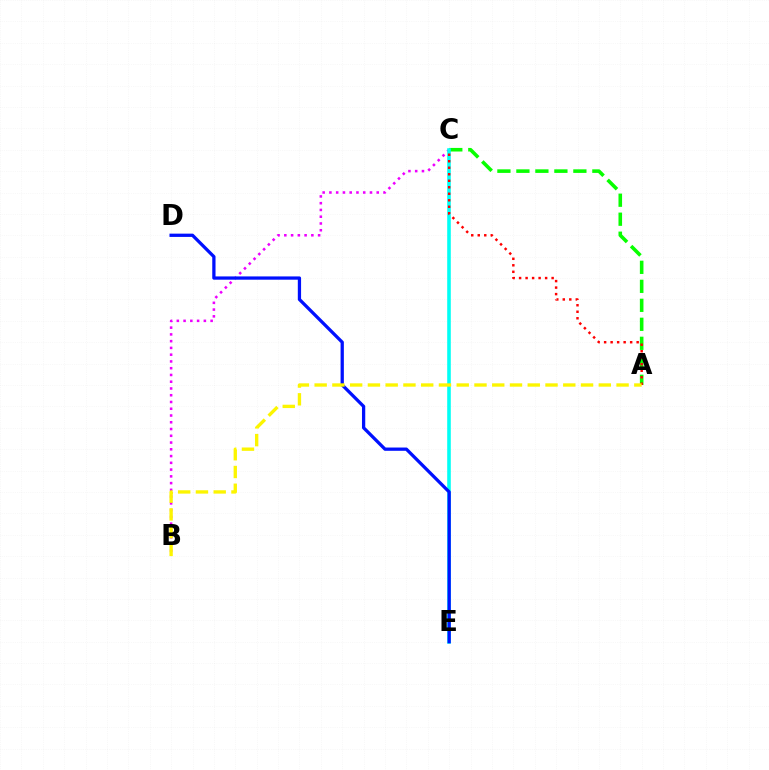{('B', 'C'): [{'color': '#ee00ff', 'line_style': 'dotted', 'thickness': 1.84}], ('A', 'C'): [{'color': '#08ff00', 'line_style': 'dashed', 'thickness': 2.58}, {'color': '#ff0000', 'line_style': 'dotted', 'thickness': 1.77}], ('C', 'E'): [{'color': '#00fff6', 'line_style': 'solid', 'thickness': 2.58}], ('D', 'E'): [{'color': '#0010ff', 'line_style': 'solid', 'thickness': 2.35}], ('A', 'B'): [{'color': '#fcf500', 'line_style': 'dashed', 'thickness': 2.41}]}